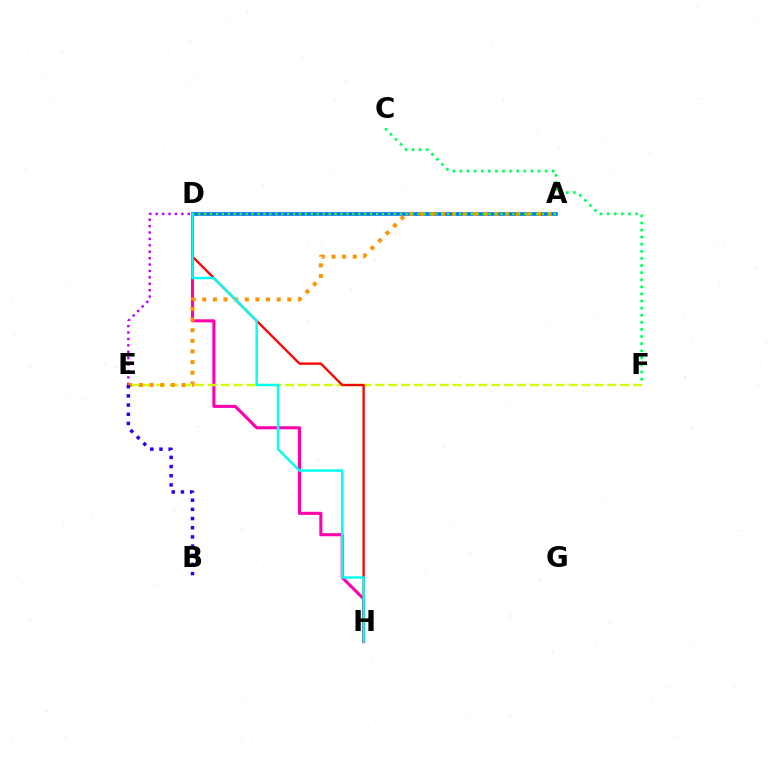{('C', 'F'): [{'color': '#00ff5c', 'line_style': 'dotted', 'thickness': 1.93}], ('D', 'H'): [{'color': '#ff00ac', 'line_style': 'solid', 'thickness': 2.2}, {'color': '#ff0000', 'line_style': 'solid', 'thickness': 1.67}, {'color': '#00fff6', 'line_style': 'solid', 'thickness': 1.77}], ('E', 'F'): [{'color': '#d1ff00', 'line_style': 'dashed', 'thickness': 1.75}], ('D', 'E'): [{'color': '#b900ff', 'line_style': 'dotted', 'thickness': 1.74}], ('A', 'D'): [{'color': '#0074ff', 'line_style': 'solid', 'thickness': 2.62}, {'color': '#3dff00', 'line_style': 'dotted', 'thickness': 1.61}], ('A', 'E'): [{'color': '#ff9400', 'line_style': 'dotted', 'thickness': 2.89}], ('B', 'E'): [{'color': '#2500ff', 'line_style': 'dotted', 'thickness': 2.49}]}